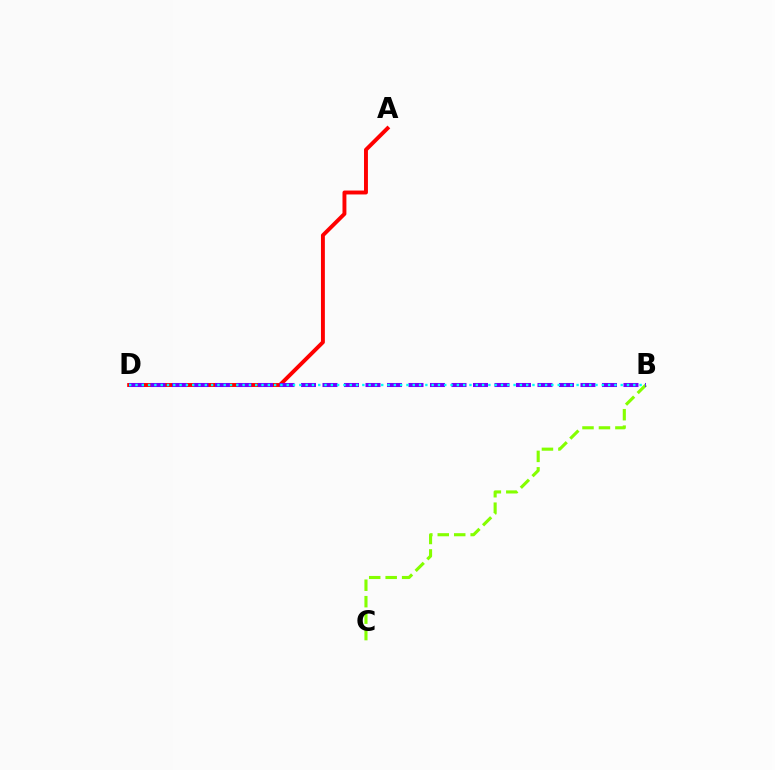{('B', 'C'): [{'color': '#84ff00', 'line_style': 'dashed', 'thickness': 2.24}], ('A', 'D'): [{'color': '#ff0000', 'line_style': 'solid', 'thickness': 2.82}], ('B', 'D'): [{'color': '#7200ff', 'line_style': 'dashed', 'thickness': 2.92}, {'color': '#00fff6', 'line_style': 'dotted', 'thickness': 1.71}]}